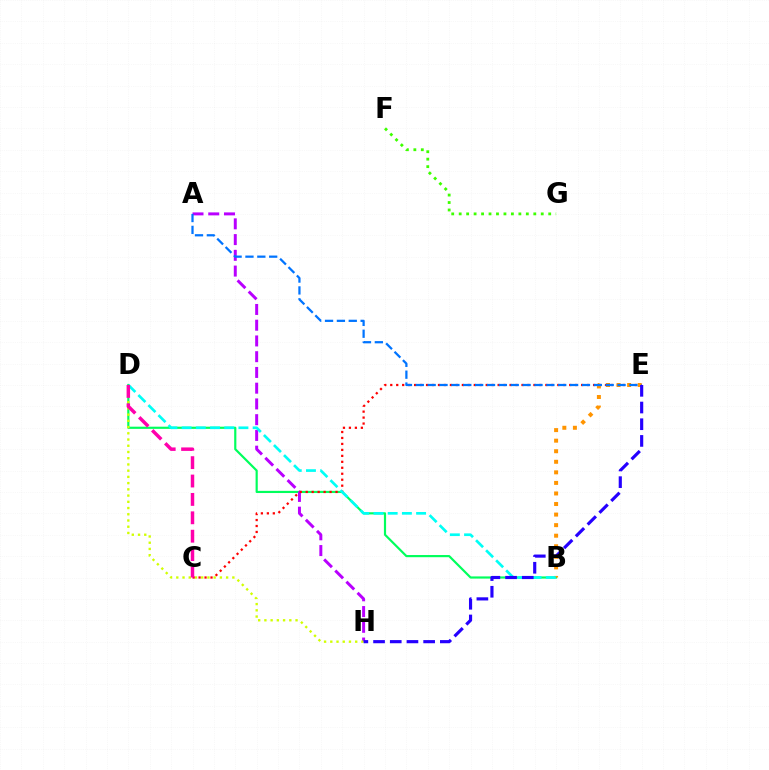{('B', 'D'): [{'color': '#00ff5c', 'line_style': 'solid', 'thickness': 1.57}, {'color': '#00fff6', 'line_style': 'dashed', 'thickness': 1.93}], ('A', 'H'): [{'color': '#b900ff', 'line_style': 'dashed', 'thickness': 2.14}], ('F', 'G'): [{'color': '#3dff00', 'line_style': 'dotted', 'thickness': 2.03}], ('D', 'H'): [{'color': '#d1ff00', 'line_style': 'dotted', 'thickness': 1.69}], ('C', 'E'): [{'color': '#ff0000', 'line_style': 'dotted', 'thickness': 1.62}], ('B', 'E'): [{'color': '#ff9400', 'line_style': 'dotted', 'thickness': 2.87}], ('A', 'E'): [{'color': '#0074ff', 'line_style': 'dashed', 'thickness': 1.61}], ('C', 'D'): [{'color': '#ff00ac', 'line_style': 'dashed', 'thickness': 2.5}], ('E', 'H'): [{'color': '#2500ff', 'line_style': 'dashed', 'thickness': 2.27}]}